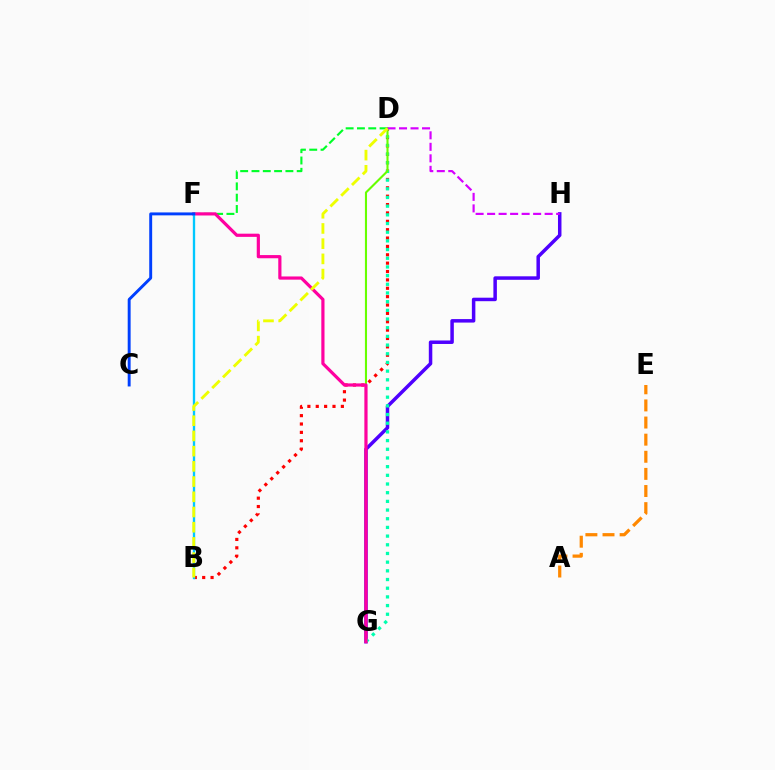{('B', 'D'): [{'color': '#ff0000', 'line_style': 'dotted', 'thickness': 2.27}, {'color': '#eeff00', 'line_style': 'dashed', 'thickness': 2.07}], ('G', 'H'): [{'color': '#4f00ff', 'line_style': 'solid', 'thickness': 2.52}], ('D', 'G'): [{'color': '#00ffaf', 'line_style': 'dotted', 'thickness': 2.36}, {'color': '#66ff00', 'line_style': 'solid', 'thickness': 1.51}], ('A', 'E'): [{'color': '#ff8800', 'line_style': 'dashed', 'thickness': 2.33}], ('D', 'F'): [{'color': '#00ff27', 'line_style': 'dashed', 'thickness': 1.54}], ('D', 'H'): [{'color': '#d600ff', 'line_style': 'dashed', 'thickness': 1.56}], ('F', 'G'): [{'color': '#ff00a0', 'line_style': 'solid', 'thickness': 2.29}], ('B', 'F'): [{'color': '#00c7ff', 'line_style': 'solid', 'thickness': 1.68}], ('C', 'F'): [{'color': '#003fff', 'line_style': 'solid', 'thickness': 2.11}]}